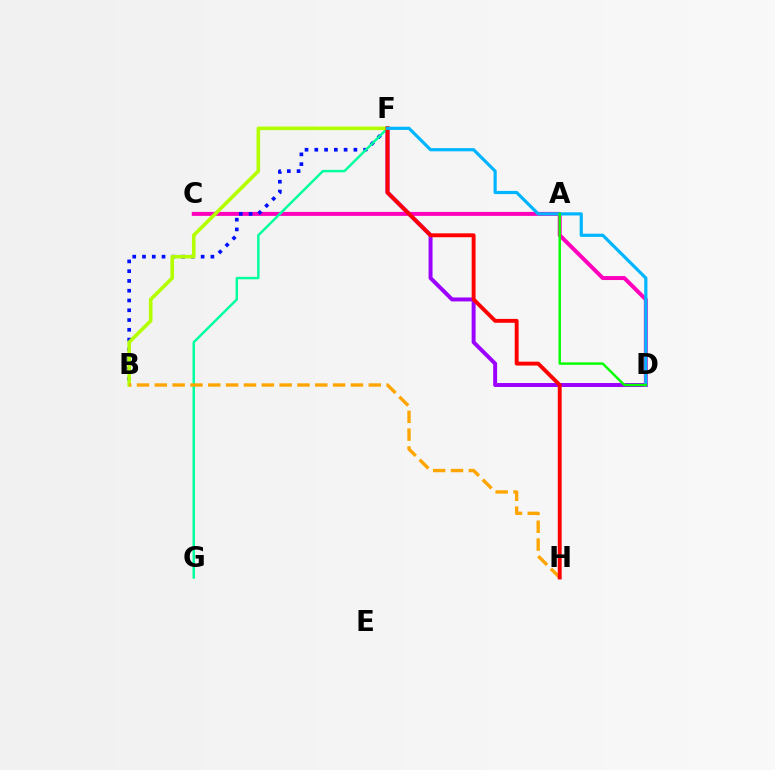{('D', 'F'): [{'color': '#9b00ff', 'line_style': 'solid', 'thickness': 2.85}, {'color': '#00b5ff', 'line_style': 'solid', 'thickness': 2.29}], ('C', 'D'): [{'color': '#ff00bd', 'line_style': 'solid', 'thickness': 2.86}], ('B', 'F'): [{'color': '#0010ff', 'line_style': 'dotted', 'thickness': 2.66}, {'color': '#b3ff00', 'line_style': 'solid', 'thickness': 2.59}], ('F', 'G'): [{'color': '#00ff9d', 'line_style': 'solid', 'thickness': 1.77}], ('B', 'H'): [{'color': '#ffa500', 'line_style': 'dashed', 'thickness': 2.42}], ('F', 'H'): [{'color': '#ff0000', 'line_style': 'solid', 'thickness': 2.8}], ('A', 'D'): [{'color': '#08ff00', 'line_style': 'solid', 'thickness': 1.77}]}